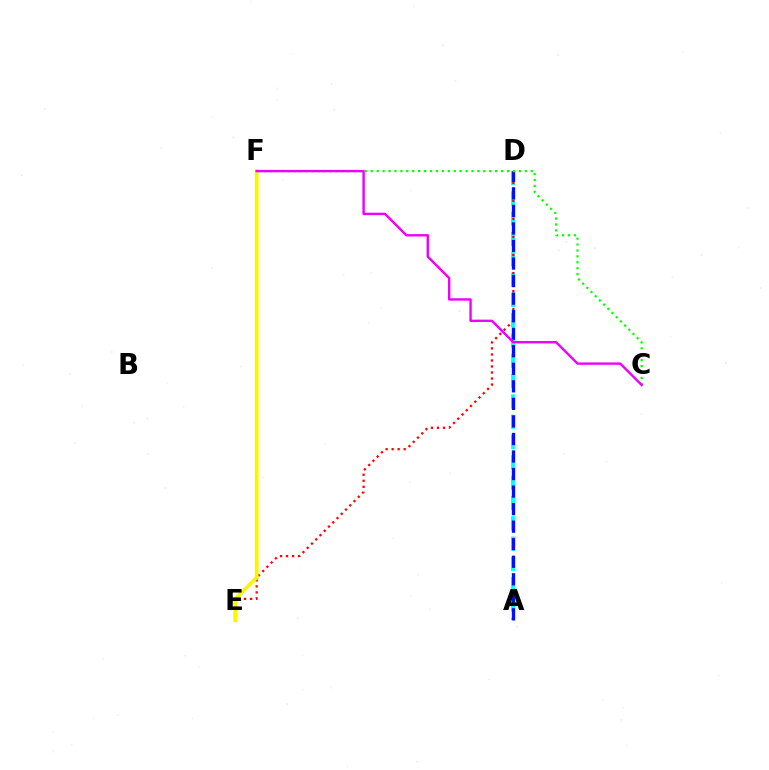{('A', 'D'): [{'color': '#00fff6', 'line_style': 'dashed', 'thickness': 2.76}, {'color': '#0010ff', 'line_style': 'dashed', 'thickness': 2.38}], ('D', 'E'): [{'color': '#ff0000', 'line_style': 'dotted', 'thickness': 1.63}], ('E', 'F'): [{'color': '#fcf500', 'line_style': 'solid', 'thickness': 2.74}], ('C', 'F'): [{'color': '#08ff00', 'line_style': 'dotted', 'thickness': 1.61}, {'color': '#ee00ff', 'line_style': 'solid', 'thickness': 1.73}]}